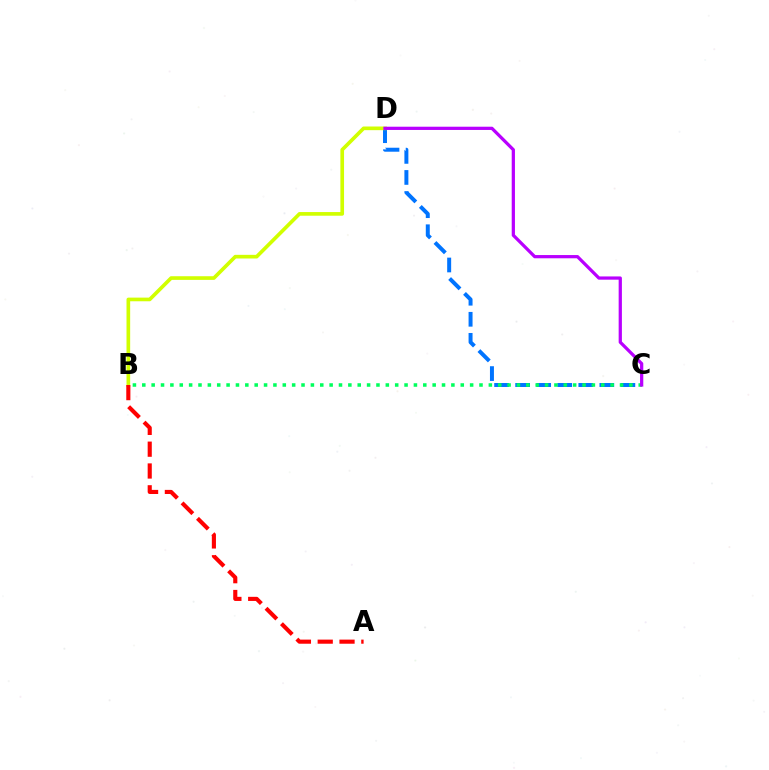{('C', 'D'): [{'color': '#0074ff', 'line_style': 'dashed', 'thickness': 2.86}, {'color': '#b900ff', 'line_style': 'solid', 'thickness': 2.33}], ('B', 'C'): [{'color': '#00ff5c', 'line_style': 'dotted', 'thickness': 2.54}], ('B', 'D'): [{'color': '#d1ff00', 'line_style': 'solid', 'thickness': 2.64}], ('A', 'B'): [{'color': '#ff0000', 'line_style': 'dashed', 'thickness': 2.96}]}